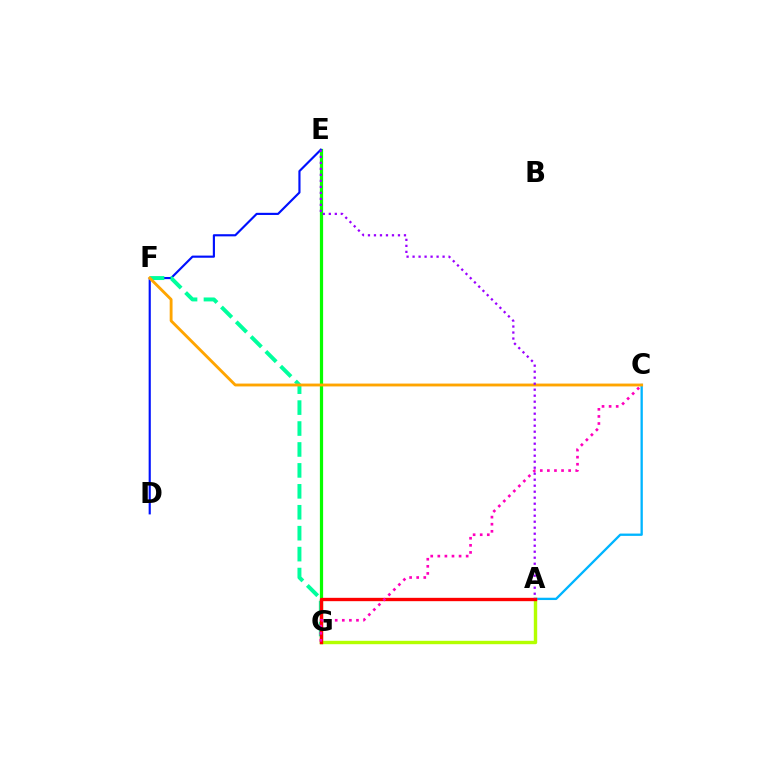{('E', 'G'): [{'color': '#08ff00', 'line_style': 'solid', 'thickness': 2.32}], ('D', 'E'): [{'color': '#0010ff', 'line_style': 'solid', 'thickness': 1.55}], ('A', 'C'): [{'color': '#00b5ff', 'line_style': 'solid', 'thickness': 1.67}], ('F', 'G'): [{'color': '#00ff9d', 'line_style': 'dashed', 'thickness': 2.84}], ('A', 'G'): [{'color': '#b3ff00', 'line_style': 'solid', 'thickness': 2.45}, {'color': '#ff0000', 'line_style': 'solid', 'thickness': 2.41}], ('C', 'G'): [{'color': '#ff00bd', 'line_style': 'dotted', 'thickness': 1.93}], ('C', 'F'): [{'color': '#ffa500', 'line_style': 'solid', 'thickness': 2.06}], ('A', 'E'): [{'color': '#9b00ff', 'line_style': 'dotted', 'thickness': 1.63}]}